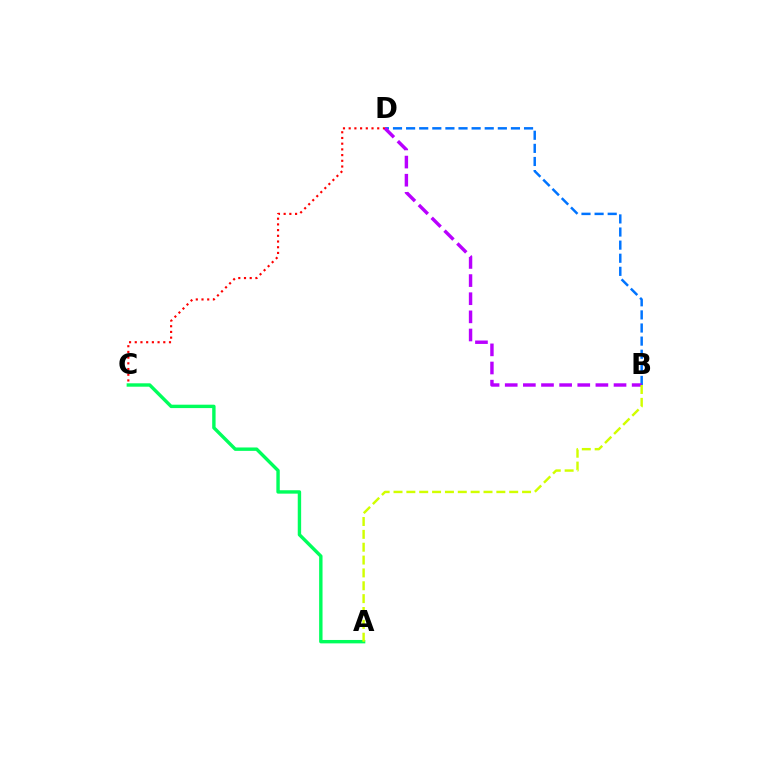{('B', 'D'): [{'color': '#0074ff', 'line_style': 'dashed', 'thickness': 1.78}, {'color': '#b900ff', 'line_style': 'dashed', 'thickness': 2.46}], ('C', 'D'): [{'color': '#ff0000', 'line_style': 'dotted', 'thickness': 1.55}], ('A', 'C'): [{'color': '#00ff5c', 'line_style': 'solid', 'thickness': 2.45}], ('A', 'B'): [{'color': '#d1ff00', 'line_style': 'dashed', 'thickness': 1.75}]}